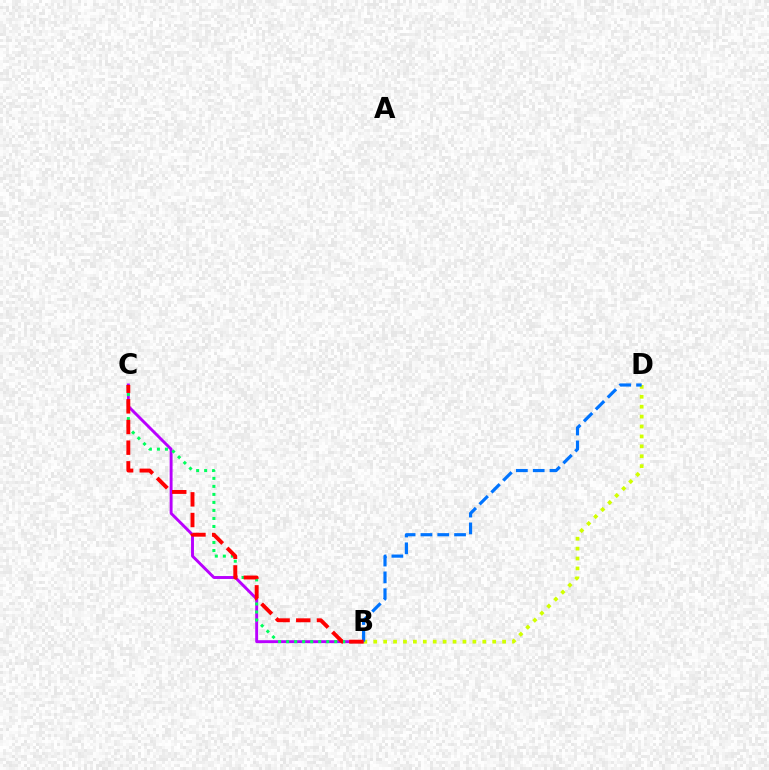{('B', 'C'): [{'color': '#b900ff', 'line_style': 'solid', 'thickness': 2.1}, {'color': '#00ff5c', 'line_style': 'dotted', 'thickness': 2.18}, {'color': '#ff0000', 'line_style': 'dashed', 'thickness': 2.81}], ('B', 'D'): [{'color': '#d1ff00', 'line_style': 'dotted', 'thickness': 2.69}, {'color': '#0074ff', 'line_style': 'dashed', 'thickness': 2.28}]}